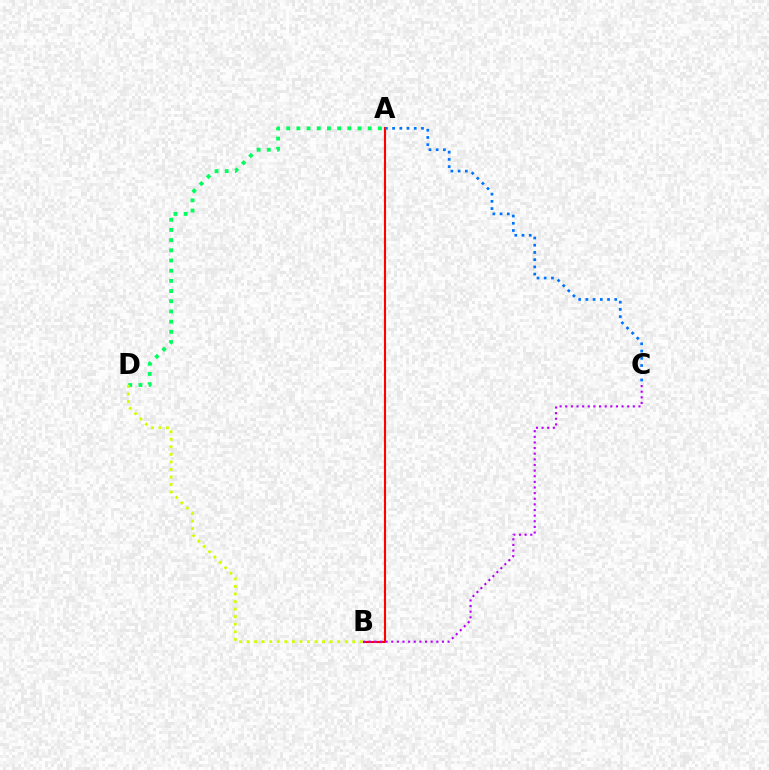{('A', 'B'): [{'color': '#ff0000', 'line_style': 'solid', 'thickness': 1.53}], ('A', 'D'): [{'color': '#00ff5c', 'line_style': 'dotted', 'thickness': 2.77}], ('B', 'C'): [{'color': '#b900ff', 'line_style': 'dotted', 'thickness': 1.53}], ('B', 'D'): [{'color': '#d1ff00', 'line_style': 'dotted', 'thickness': 2.05}], ('A', 'C'): [{'color': '#0074ff', 'line_style': 'dotted', 'thickness': 1.96}]}